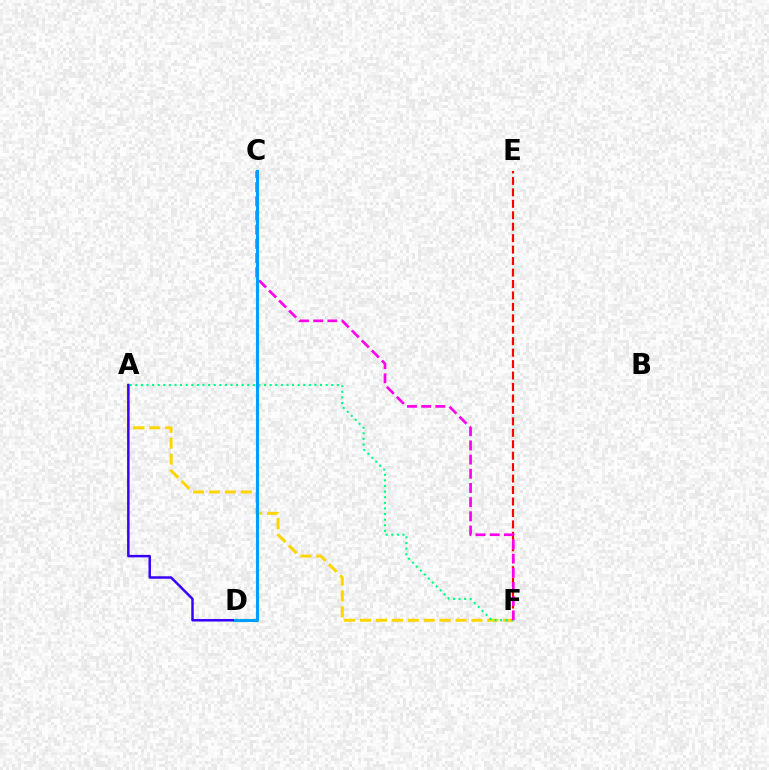{('A', 'F'): [{'color': '#ffd500', 'line_style': 'dashed', 'thickness': 2.16}, {'color': '#00ff86', 'line_style': 'dotted', 'thickness': 1.52}], ('E', 'F'): [{'color': '#ff0000', 'line_style': 'dashed', 'thickness': 1.56}], ('A', 'D'): [{'color': '#3700ff', 'line_style': 'solid', 'thickness': 1.78}], ('C', 'F'): [{'color': '#ff00ed', 'line_style': 'dashed', 'thickness': 1.93}], ('C', 'D'): [{'color': '#4fff00', 'line_style': 'dotted', 'thickness': 2.38}, {'color': '#009eff', 'line_style': 'solid', 'thickness': 2.18}]}